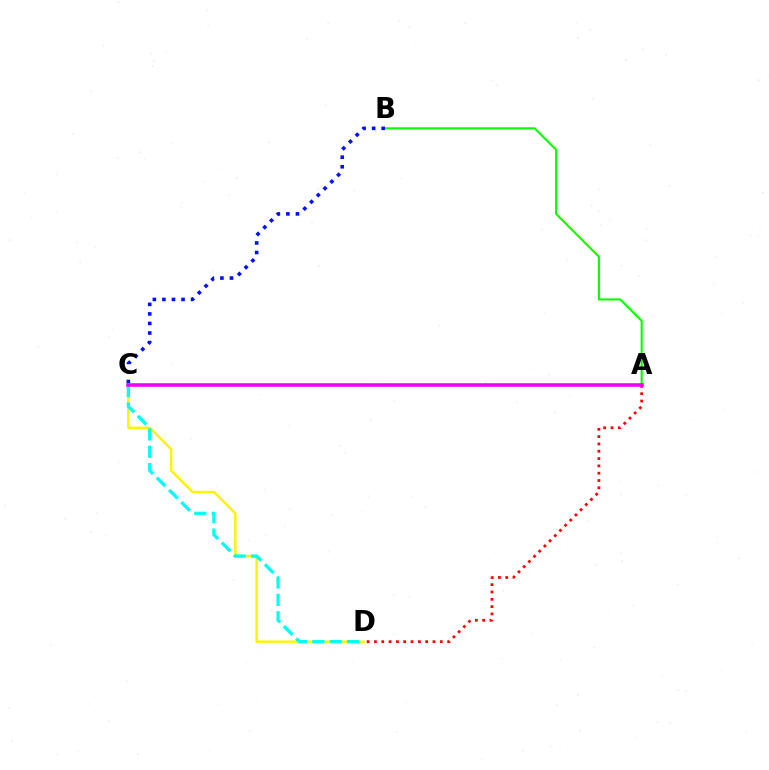{('C', 'D'): [{'color': '#fcf500', 'line_style': 'solid', 'thickness': 1.77}, {'color': '#00fff6', 'line_style': 'dashed', 'thickness': 2.36}], ('A', 'B'): [{'color': '#08ff00', 'line_style': 'solid', 'thickness': 1.52}], ('B', 'C'): [{'color': '#0010ff', 'line_style': 'dotted', 'thickness': 2.6}], ('A', 'D'): [{'color': '#ff0000', 'line_style': 'dotted', 'thickness': 1.99}], ('A', 'C'): [{'color': '#ee00ff', 'line_style': 'solid', 'thickness': 2.57}]}